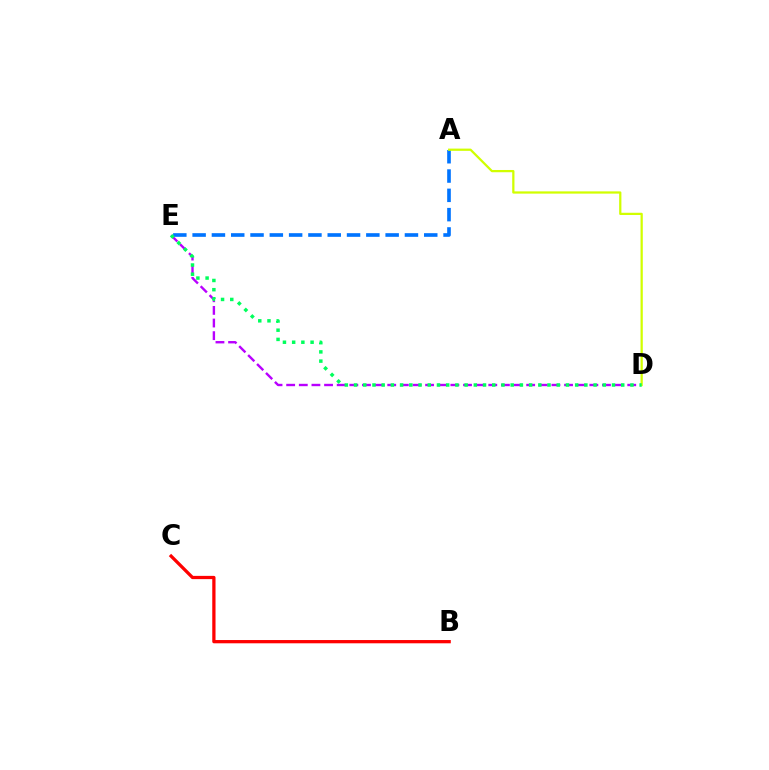{('D', 'E'): [{'color': '#b900ff', 'line_style': 'dashed', 'thickness': 1.72}, {'color': '#00ff5c', 'line_style': 'dotted', 'thickness': 2.5}], ('A', 'E'): [{'color': '#0074ff', 'line_style': 'dashed', 'thickness': 2.62}], ('B', 'C'): [{'color': '#ff0000', 'line_style': 'solid', 'thickness': 2.35}], ('A', 'D'): [{'color': '#d1ff00', 'line_style': 'solid', 'thickness': 1.62}]}